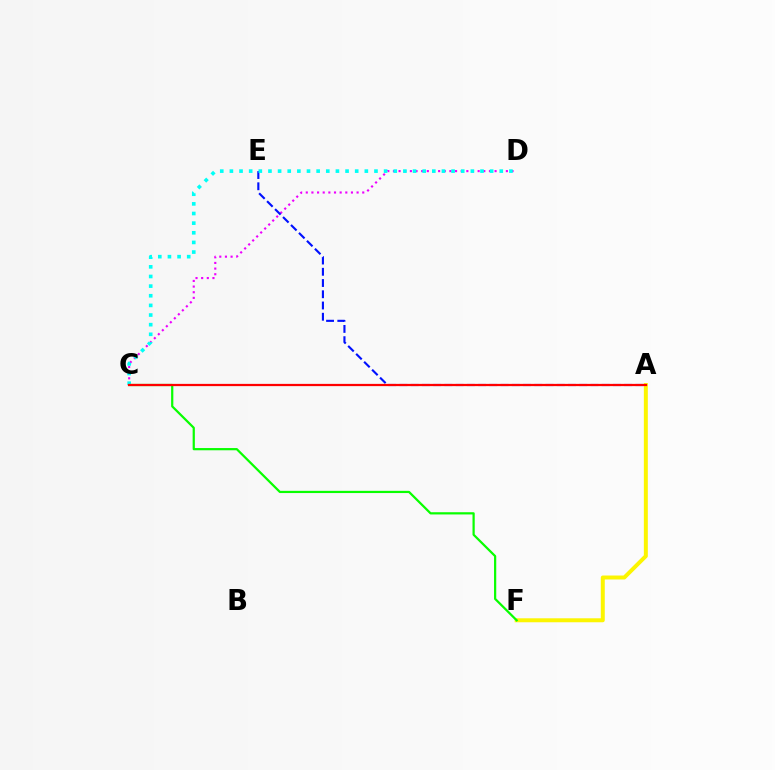{('C', 'D'): [{'color': '#ee00ff', 'line_style': 'dotted', 'thickness': 1.53}, {'color': '#00fff6', 'line_style': 'dotted', 'thickness': 2.62}], ('A', 'F'): [{'color': '#fcf500', 'line_style': 'solid', 'thickness': 2.86}], ('A', 'E'): [{'color': '#0010ff', 'line_style': 'dashed', 'thickness': 1.53}], ('C', 'F'): [{'color': '#08ff00', 'line_style': 'solid', 'thickness': 1.6}], ('A', 'C'): [{'color': '#ff0000', 'line_style': 'solid', 'thickness': 1.61}]}